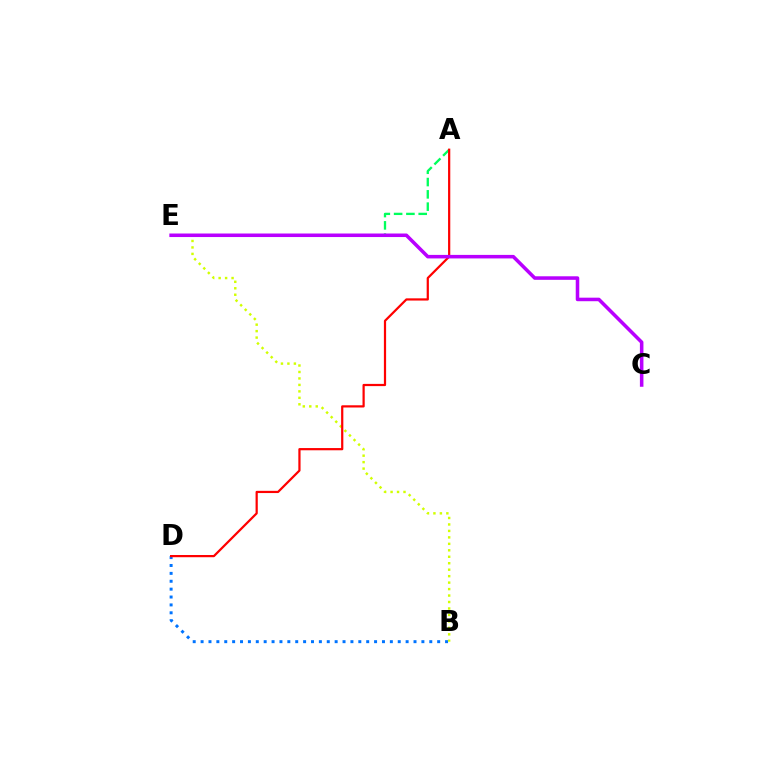{('A', 'E'): [{'color': '#00ff5c', 'line_style': 'dashed', 'thickness': 1.67}], ('B', 'D'): [{'color': '#0074ff', 'line_style': 'dotted', 'thickness': 2.14}], ('B', 'E'): [{'color': '#d1ff00', 'line_style': 'dotted', 'thickness': 1.76}], ('A', 'D'): [{'color': '#ff0000', 'line_style': 'solid', 'thickness': 1.6}], ('C', 'E'): [{'color': '#b900ff', 'line_style': 'solid', 'thickness': 2.55}]}